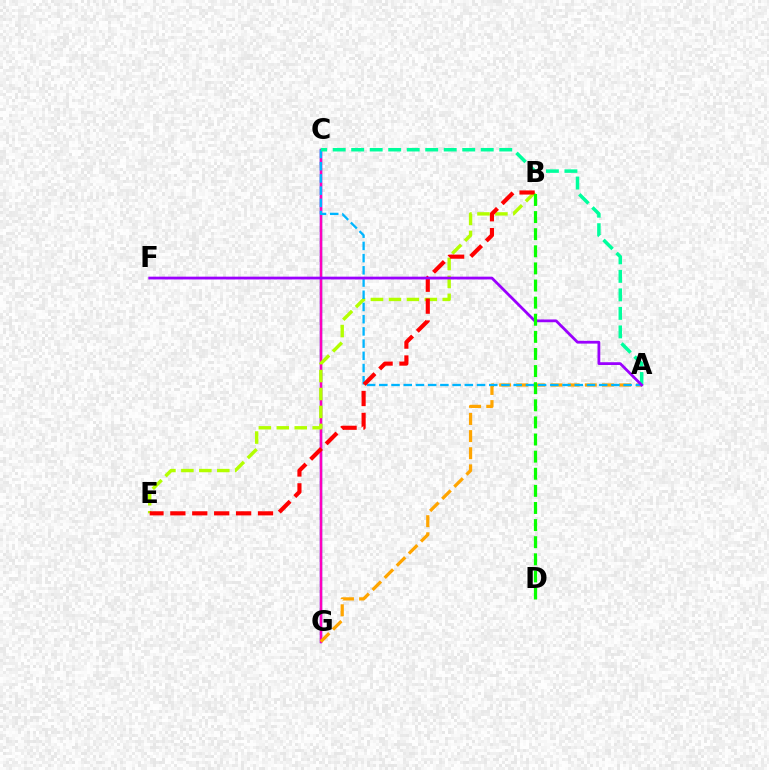{('C', 'G'): [{'color': '#0010ff', 'line_style': 'solid', 'thickness': 1.65}, {'color': '#ff00bd', 'line_style': 'solid', 'thickness': 1.73}], ('B', 'E'): [{'color': '#b3ff00', 'line_style': 'dashed', 'thickness': 2.44}, {'color': '#ff0000', 'line_style': 'dashed', 'thickness': 2.98}], ('A', 'G'): [{'color': '#ffa500', 'line_style': 'dashed', 'thickness': 2.33}], ('A', 'C'): [{'color': '#00b5ff', 'line_style': 'dashed', 'thickness': 1.66}, {'color': '#00ff9d', 'line_style': 'dashed', 'thickness': 2.51}], ('A', 'F'): [{'color': '#9b00ff', 'line_style': 'solid', 'thickness': 2.0}], ('B', 'D'): [{'color': '#08ff00', 'line_style': 'dashed', 'thickness': 2.32}]}